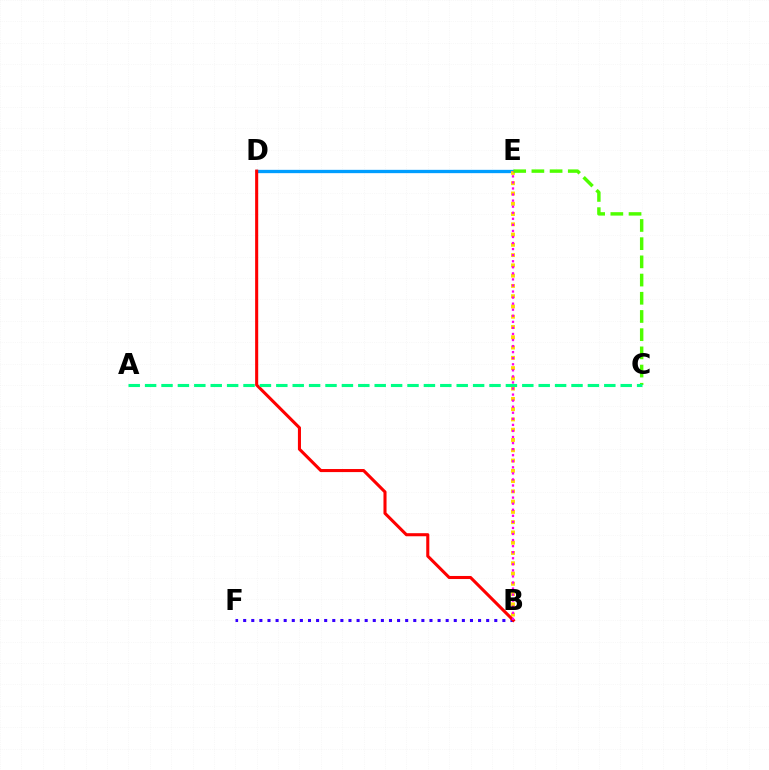{('D', 'E'): [{'color': '#009eff', 'line_style': 'solid', 'thickness': 2.38}], ('B', 'E'): [{'color': '#ffd500', 'line_style': 'dotted', 'thickness': 2.79}, {'color': '#ff00ed', 'line_style': 'dotted', 'thickness': 1.65}], ('B', 'F'): [{'color': '#3700ff', 'line_style': 'dotted', 'thickness': 2.2}], ('C', 'E'): [{'color': '#4fff00', 'line_style': 'dashed', 'thickness': 2.47}], ('B', 'D'): [{'color': '#ff0000', 'line_style': 'solid', 'thickness': 2.21}], ('A', 'C'): [{'color': '#00ff86', 'line_style': 'dashed', 'thickness': 2.23}]}